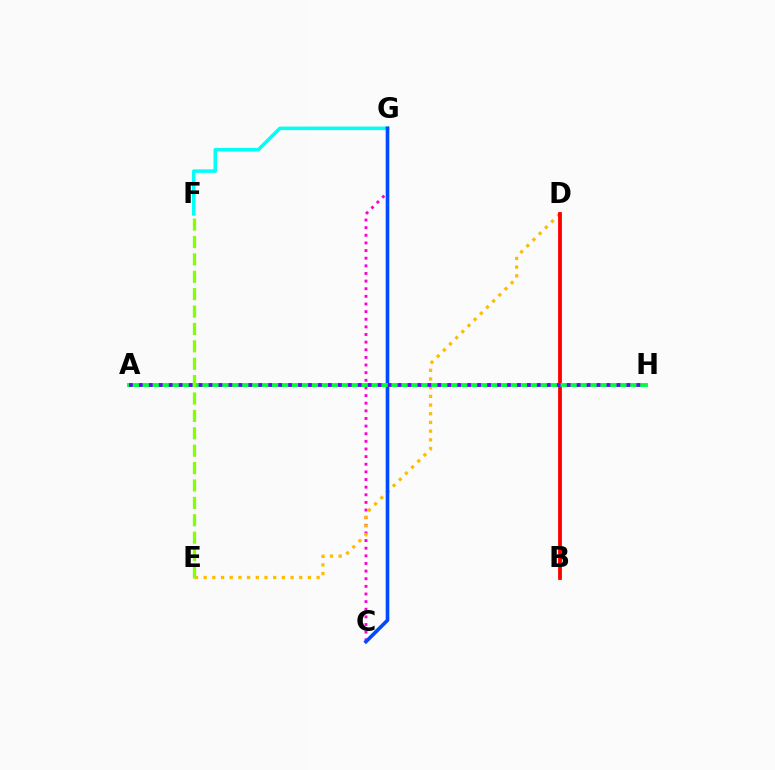{('C', 'G'): [{'color': '#ff00cf', 'line_style': 'dotted', 'thickness': 2.07}, {'color': '#004bff', 'line_style': 'solid', 'thickness': 2.61}], ('F', 'G'): [{'color': '#00fff6', 'line_style': 'solid', 'thickness': 2.53}], ('D', 'E'): [{'color': '#ffbd00', 'line_style': 'dotted', 'thickness': 2.36}], ('B', 'D'): [{'color': '#ff0000', 'line_style': 'solid', 'thickness': 2.75}], ('A', 'H'): [{'color': '#00ff39', 'line_style': 'solid', 'thickness': 2.8}, {'color': '#7200ff', 'line_style': 'dotted', 'thickness': 2.7}], ('E', 'F'): [{'color': '#84ff00', 'line_style': 'dashed', 'thickness': 2.36}]}